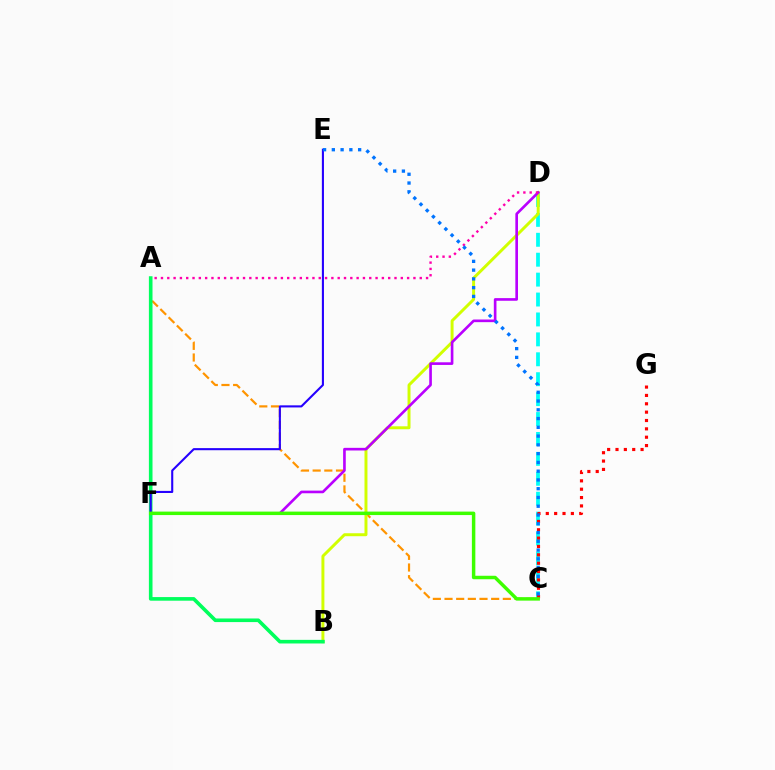{('C', 'D'): [{'color': '#00fff6', 'line_style': 'dashed', 'thickness': 2.71}], ('A', 'C'): [{'color': '#ff9400', 'line_style': 'dashed', 'thickness': 1.58}], ('B', 'D'): [{'color': '#d1ff00', 'line_style': 'solid', 'thickness': 2.13}], ('C', 'G'): [{'color': '#ff0000', 'line_style': 'dotted', 'thickness': 2.27}], ('D', 'F'): [{'color': '#b900ff', 'line_style': 'solid', 'thickness': 1.91}], ('A', 'B'): [{'color': '#00ff5c', 'line_style': 'solid', 'thickness': 2.6}], ('E', 'F'): [{'color': '#2500ff', 'line_style': 'solid', 'thickness': 1.51}], ('C', 'F'): [{'color': '#3dff00', 'line_style': 'solid', 'thickness': 2.5}], ('A', 'D'): [{'color': '#ff00ac', 'line_style': 'dotted', 'thickness': 1.71}], ('C', 'E'): [{'color': '#0074ff', 'line_style': 'dotted', 'thickness': 2.38}]}